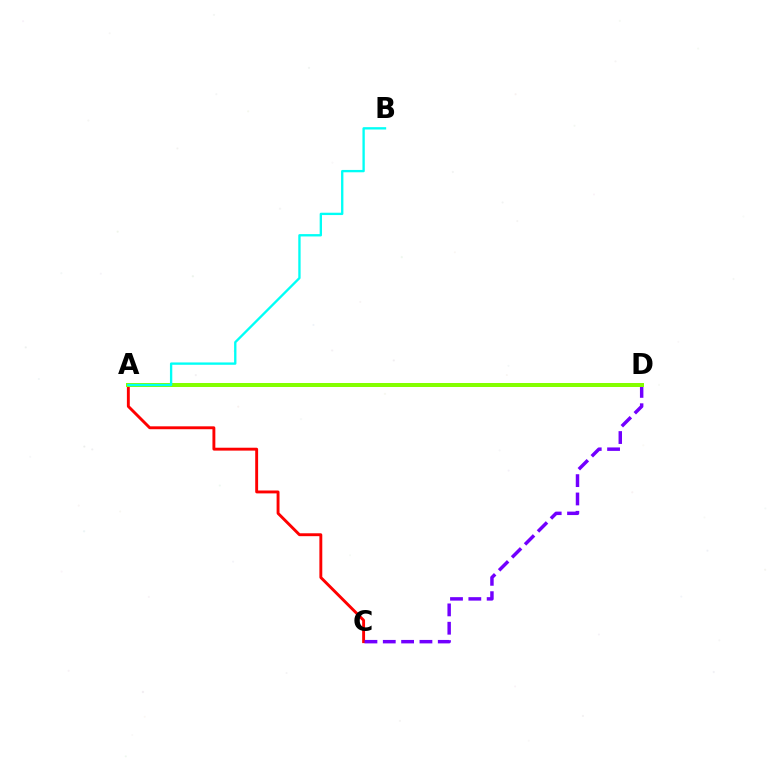{('A', 'C'): [{'color': '#ff0000', 'line_style': 'solid', 'thickness': 2.09}], ('C', 'D'): [{'color': '#7200ff', 'line_style': 'dashed', 'thickness': 2.49}], ('A', 'D'): [{'color': '#84ff00', 'line_style': 'solid', 'thickness': 2.88}], ('A', 'B'): [{'color': '#00fff6', 'line_style': 'solid', 'thickness': 1.69}]}